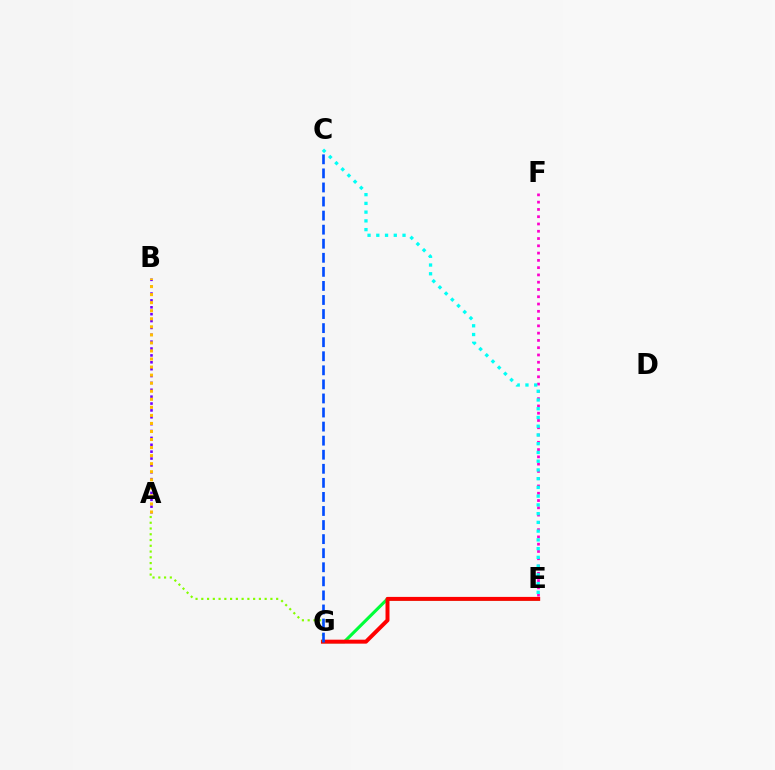{('E', 'F'): [{'color': '#ff00cf', 'line_style': 'dotted', 'thickness': 1.98}], ('E', 'G'): [{'color': '#00ff39', 'line_style': 'solid', 'thickness': 2.24}, {'color': '#ff0000', 'line_style': 'solid', 'thickness': 2.85}], ('A', 'G'): [{'color': '#84ff00', 'line_style': 'dotted', 'thickness': 1.56}], ('C', 'E'): [{'color': '#00fff6', 'line_style': 'dotted', 'thickness': 2.38}], ('A', 'B'): [{'color': '#7200ff', 'line_style': 'dotted', 'thickness': 1.87}, {'color': '#ffbd00', 'line_style': 'dotted', 'thickness': 2.19}], ('C', 'G'): [{'color': '#004bff', 'line_style': 'dashed', 'thickness': 1.91}]}